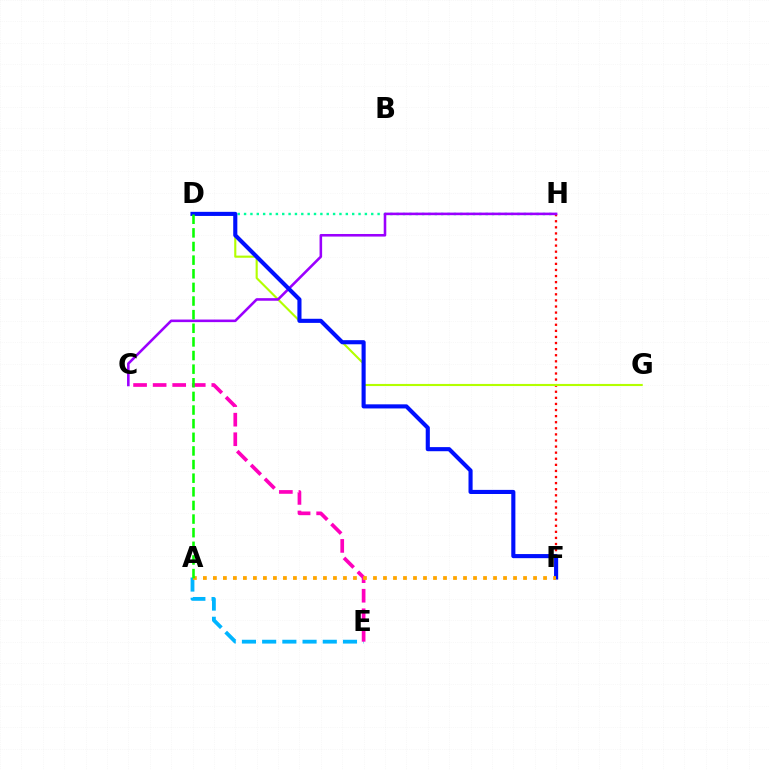{('F', 'H'): [{'color': '#ff0000', 'line_style': 'dotted', 'thickness': 1.65}], ('A', 'E'): [{'color': '#00b5ff', 'line_style': 'dashed', 'thickness': 2.75}], ('D', 'H'): [{'color': '#00ff9d', 'line_style': 'dotted', 'thickness': 1.73}], ('D', 'G'): [{'color': '#b3ff00', 'line_style': 'solid', 'thickness': 1.53}], ('C', 'H'): [{'color': '#9b00ff', 'line_style': 'solid', 'thickness': 1.86}], ('D', 'F'): [{'color': '#0010ff', 'line_style': 'solid', 'thickness': 2.96}], ('C', 'E'): [{'color': '#ff00bd', 'line_style': 'dashed', 'thickness': 2.66}], ('A', 'F'): [{'color': '#ffa500', 'line_style': 'dotted', 'thickness': 2.72}], ('A', 'D'): [{'color': '#08ff00', 'line_style': 'dashed', 'thickness': 1.85}]}